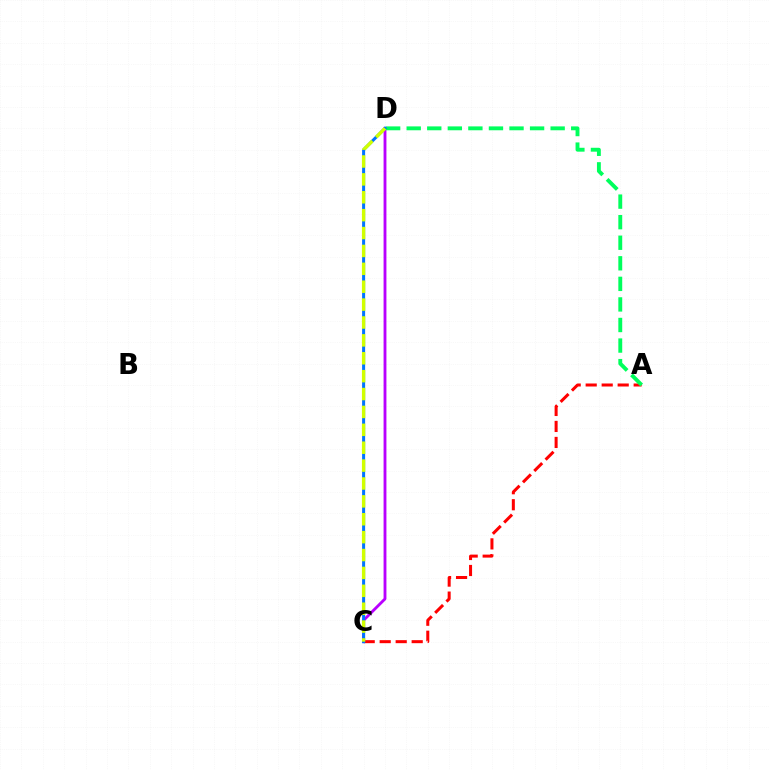{('C', 'D'): [{'color': '#b900ff', 'line_style': 'solid', 'thickness': 2.05}, {'color': '#0074ff', 'line_style': 'solid', 'thickness': 2.18}, {'color': '#d1ff00', 'line_style': 'dashed', 'thickness': 2.43}], ('A', 'C'): [{'color': '#ff0000', 'line_style': 'dashed', 'thickness': 2.17}], ('A', 'D'): [{'color': '#00ff5c', 'line_style': 'dashed', 'thickness': 2.79}]}